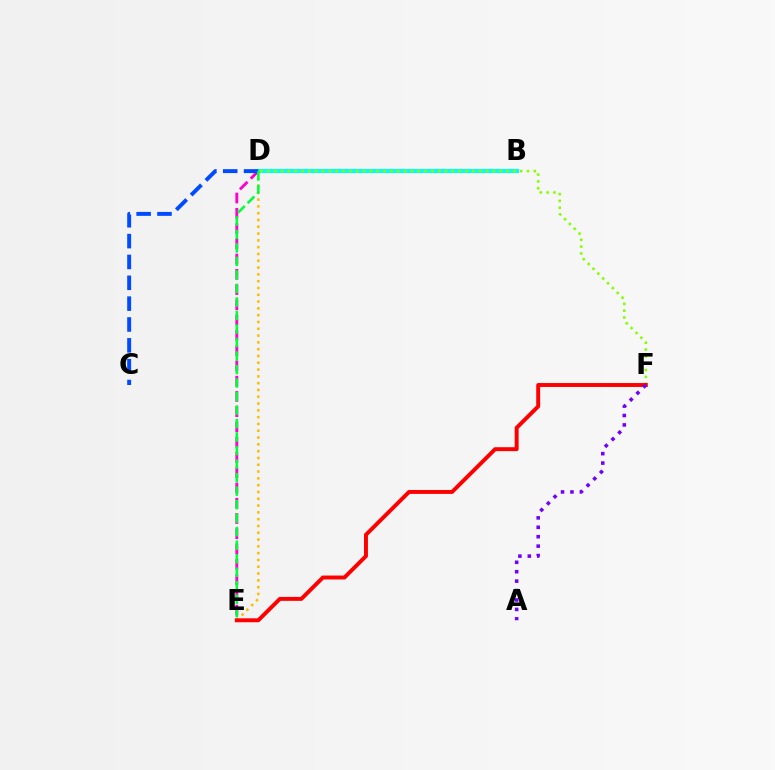{('D', 'E'): [{'color': '#ff00cf', 'line_style': 'dashed', 'thickness': 2.07}, {'color': '#ffbd00', 'line_style': 'dotted', 'thickness': 1.85}, {'color': '#00ff39', 'line_style': 'dashed', 'thickness': 1.84}], ('B', 'D'): [{'color': '#00fff6', 'line_style': 'solid', 'thickness': 2.93}], ('D', 'F'): [{'color': '#84ff00', 'line_style': 'dotted', 'thickness': 1.86}], ('E', 'F'): [{'color': '#ff0000', 'line_style': 'solid', 'thickness': 2.83}], ('A', 'F'): [{'color': '#7200ff', 'line_style': 'dotted', 'thickness': 2.56}], ('C', 'D'): [{'color': '#004bff', 'line_style': 'dashed', 'thickness': 2.83}]}